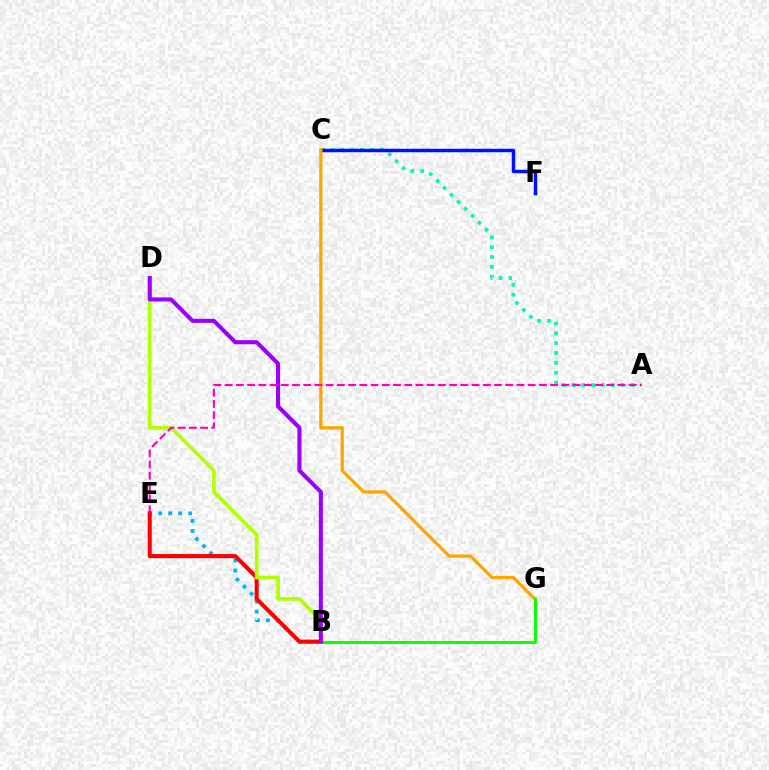{('A', 'C'): [{'color': '#00ff9d', 'line_style': 'dotted', 'thickness': 2.67}], ('C', 'F'): [{'color': '#0010ff', 'line_style': 'solid', 'thickness': 2.51}], ('B', 'E'): [{'color': '#00b5ff', 'line_style': 'dotted', 'thickness': 2.71}, {'color': '#ff0000', 'line_style': 'solid', 'thickness': 2.94}], ('B', 'D'): [{'color': '#b3ff00', 'line_style': 'solid', 'thickness': 2.65}, {'color': '#9b00ff', 'line_style': 'solid', 'thickness': 2.94}], ('C', 'G'): [{'color': '#ffa500', 'line_style': 'solid', 'thickness': 2.32}], ('B', 'G'): [{'color': '#08ff00', 'line_style': 'solid', 'thickness': 2.09}], ('A', 'E'): [{'color': '#ff00bd', 'line_style': 'dashed', 'thickness': 1.52}]}